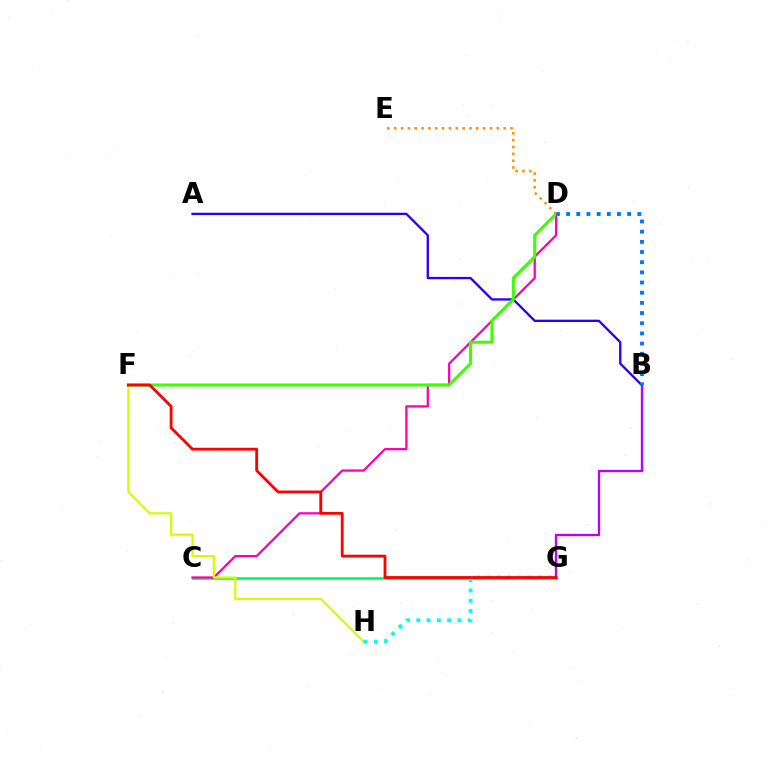{('C', 'G'): [{'color': '#00ff5c', 'line_style': 'solid', 'thickness': 1.96}], ('C', 'D'): [{'color': '#ff00ac', 'line_style': 'solid', 'thickness': 1.63}], ('F', 'H'): [{'color': '#d1ff00', 'line_style': 'solid', 'thickness': 1.6}], ('A', 'B'): [{'color': '#2500ff', 'line_style': 'solid', 'thickness': 1.67}], ('B', 'G'): [{'color': '#b900ff', 'line_style': 'solid', 'thickness': 1.69}], ('D', 'F'): [{'color': '#3dff00', 'line_style': 'solid', 'thickness': 2.2}], ('B', 'D'): [{'color': '#0074ff', 'line_style': 'dotted', 'thickness': 2.76}], ('G', 'H'): [{'color': '#00fff6', 'line_style': 'dotted', 'thickness': 2.79}], ('F', 'G'): [{'color': '#ff0000', 'line_style': 'solid', 'thickness': 2.02}], ('D', 'E'): [{'color': '#ff9400', 'line_style': 'dotted', 'thickness': 1.86}]}